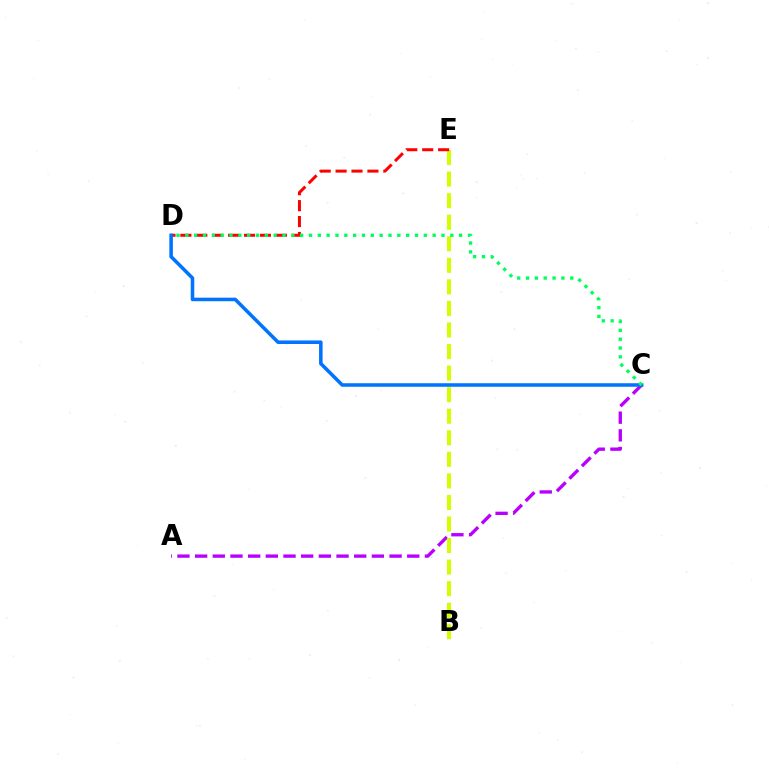{('A', 'C'): [{'color': '#b900ff', 'line_style': 'dashed', 'thickness': 2.4}], ('B', 'E'): [{'color': '#d1ff00', 'line_style': 'dashed', 'thickness': 2.93}], ('D', 'E'): [{'color': '#ff0000', 'line_style': 'dashed', 'thickness': 2.16}], ('C', 'D'): [{'color': '#0074ff', 'line_style': 'solid', 'thickness': 2.55}, {'color': '#00ff5c', 'line_style': 'dotted', 'thickness': 2.4}]}